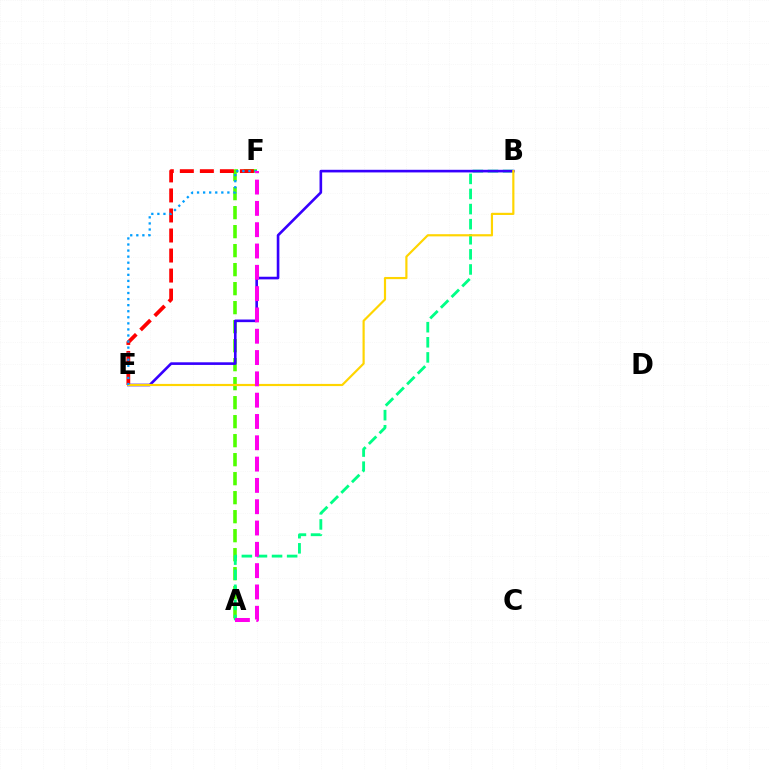{('A', 'F'): [{'color': '#4fff00', 'line_style': 'dashed', 'thickness': 2.58}, {'color': '#ff00ed', 'line_style': 'dashed', 'thickness': 2.89}], ('E', 'F'): [{'color': '#ff0000', 'line_style': 'dashed', 'thickness': 2.72}, {'color': '#009eff', 'line_style': 'dotted', 'thickness': 1.65}], ('A', 'B'): [{'color': '#00ff86', 'line_style': 'dashed', 'thickness': 2.05}], ('B', 'E'): [{'color': '#3700ff', 'line_style': 'solid', 'thickness': 1.89}, {'color': '#ffd500', 'line_style': 'solid', 'thickness': 1.57}]}